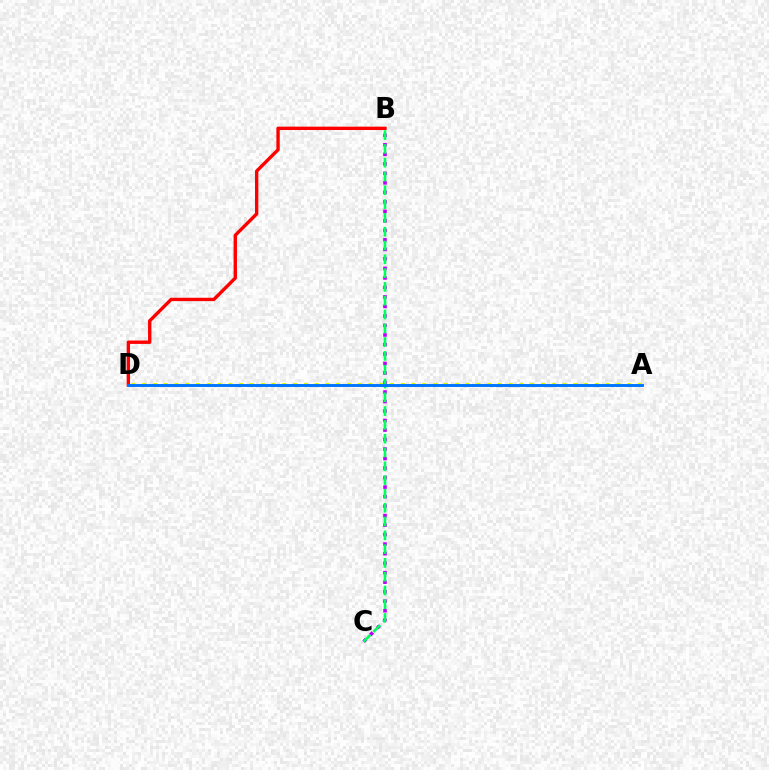{('A', 'D'): [{'color': '#d1ff00', 'line_style': 'dotted', 'thickness': 2.93}, {'color': '#0074ff', 'line_style': 'solid', 'thickness': 2.1}], ('B', 'C'): [{'color': '#b900ff', 'line_style': 'dotted', 'thickness': 2.58}, {'color': '#00ff5c', 'line_style': 'dashed', 'thickness': 1.87}], ('B', 'D'): [{'color': '#ff0000', 'line_style': 'solid', 'thickness': 2.42}]}